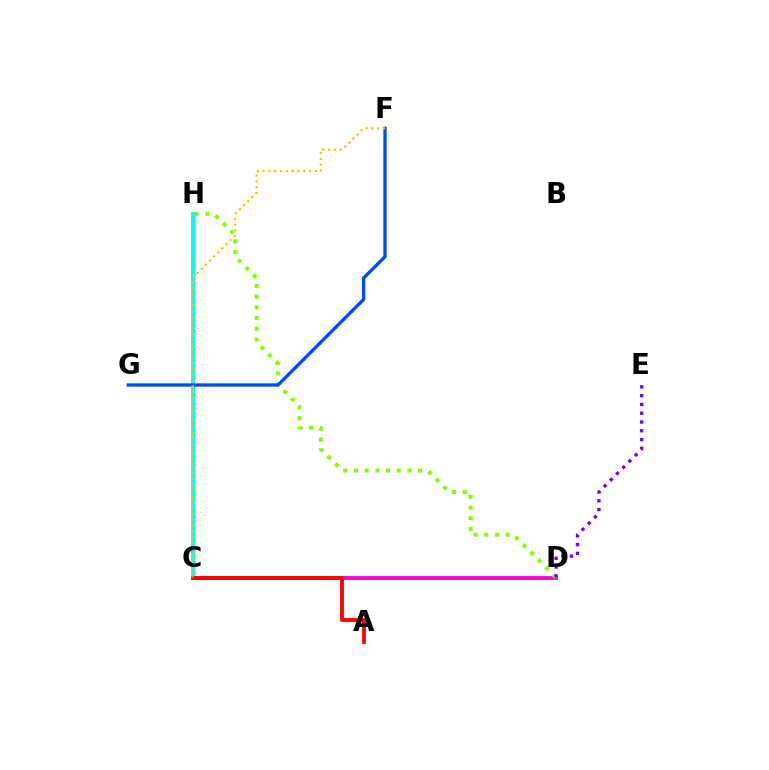{('C', 'H'): [{'color': '#00ff39', 'line_style': 'dashed', 'thickness': 1.51}, {'color': '#00fff6', 'line_style': 'solid', 'thickness': 2.8}], ('C', 'D'): [{'color': '#ff00cf', 'line_style': 'solid', 'thickness': 2.74}], ('D', 'H'): [{'color': '#84ff00', 'line_style': 'dotted', 'thickness': 2.91}], ('A', 'C'): [{'color': '#ff0000', 'line_style': 'solid', 'thickness': 2.75}], ('F', 'G'): [{'color': '#004bff', 'line_style': 'solid', 'thickness': 2.39}], ('D', 'E'): [{'color': '#7200ff', 'line_style': 'dotted', 'thickness': 2.38}], ('C', 'F'): [{'color': '#ffbd00', 'line_style': 'dotted', 'thickness': 1.57}]}